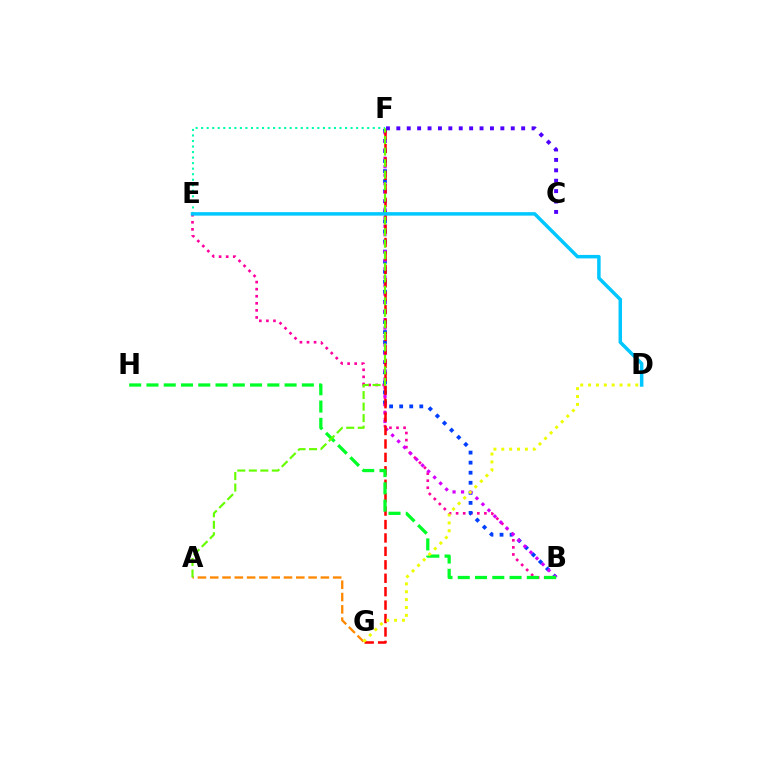{('A', 'G'): [{'color': '#ff8800', 'line_style': 'dashed', 'thickness': 1.67}], ('B', 'E'): [{'color': '#ff00a0', 'line_style': 'dotted', 'thickness': 1.92}], ('B', 'F'): [{'color': '#003fff', 'line_style': 'dotted', 'thickness': 2.73}, {'color': '#d600ff', 'line_style': 'dotted', 'thickness': 2.31}], ('F', 'G'): [{'color': '#ff0000', 'line_style': 'dashed', 'thickness': 1.82}], ('B', 'H'): [{'color': '#00ff27', 'line_style': 'dashed', 'thickness': 2.35}], ('E', 'F'): [{'color': '#00ffaf', 'line_style': 'dotted', 'thickness': 1.5}], ('C', 'F'): [{'color': '#4f00ff', 'line_style': 'dotted', 'thickness': 2.83}], ('A', 'F'): [{'color': '#66ff00', 'line_style': 'dashed', 'thickness': 1.56}], ('D', 'E'): [{'color': '#00c7ff', 'line_style': 'solid', 'thickness': 2.51}], ('D', 'G'): [{'color': '#eeff00', 'line_style': 'dotted', 'thickness': 2.14}]}